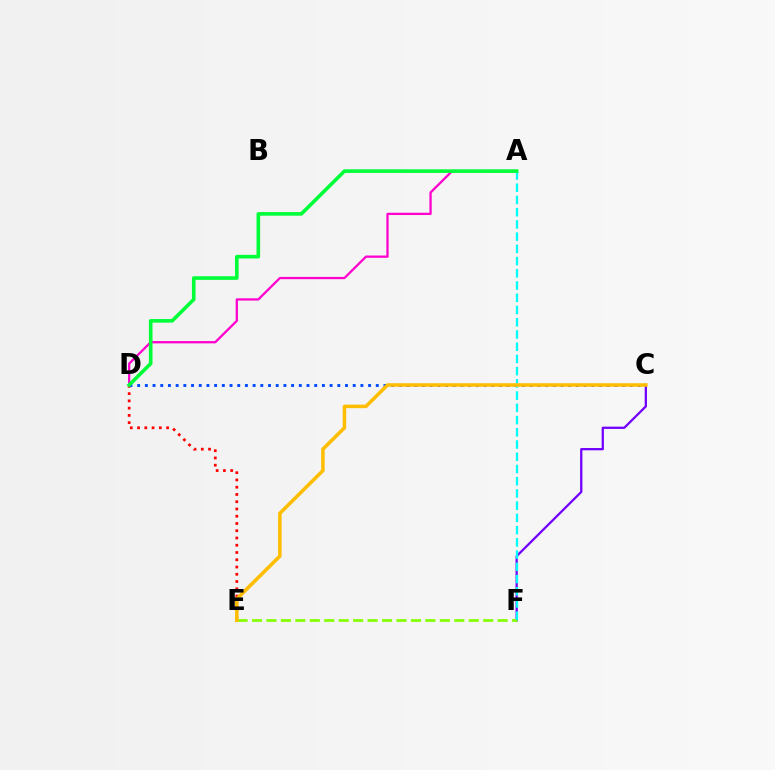{('C', 'F'): [{'color': '#7200ff', 'line_style': 'solid', 'thickness': 1.64}], ('E', 'F'): [{'color': '#84ff00', 'line_style': 'dashed', 'thickness': 1.96}], ('D', 'E'): [{'color': '#ff0000', 'line_style': 'dotted', 'thickness': 1.97}], ('C', 'D'): [{'color': '#004bff', 'line_style': 'dotted', 'thickness': 2.09}], ('A', 'D'): [{'color': '#ff00cf', 'line_style': 'solid', 'thickness': 1.64}, {'color': '#00ff39', 'line_style': 'solid', 'thickness': 2.61}], ('A', 'F'): [{'color': '#00fff6', 'line_style': 'dashed', 'thickness': 1.66}], ('C', 'E'): [{'color': '#ffbd00', 'line_style': 'solid', 'thickness': 2.54}]}